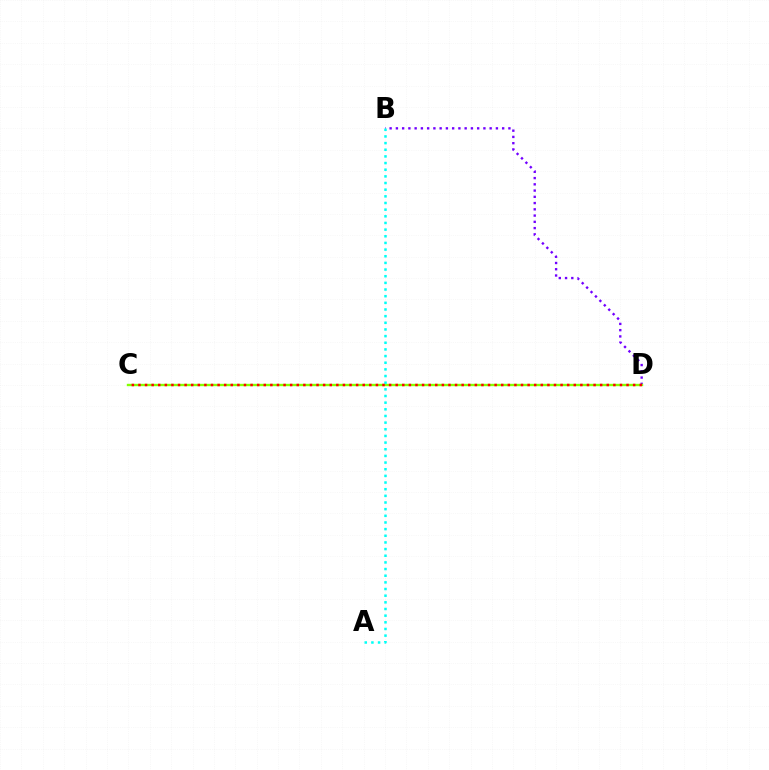{('B', 'D'): [{'color': '#7200ff', 'line_style': 'dotted', 'thickness': 1.7}], ('C', 'D'): [{'color': '#84ff00', 'line_style': 'solid', 'thickness': 1.72}, {'color': '#ff0000', 'line_style': 'dotted', 'thickness': 1.79}], ('A', 'B'): [{'color': '#00fff6', 'line_style': 'dotted', 'thickness': 1.81}]}